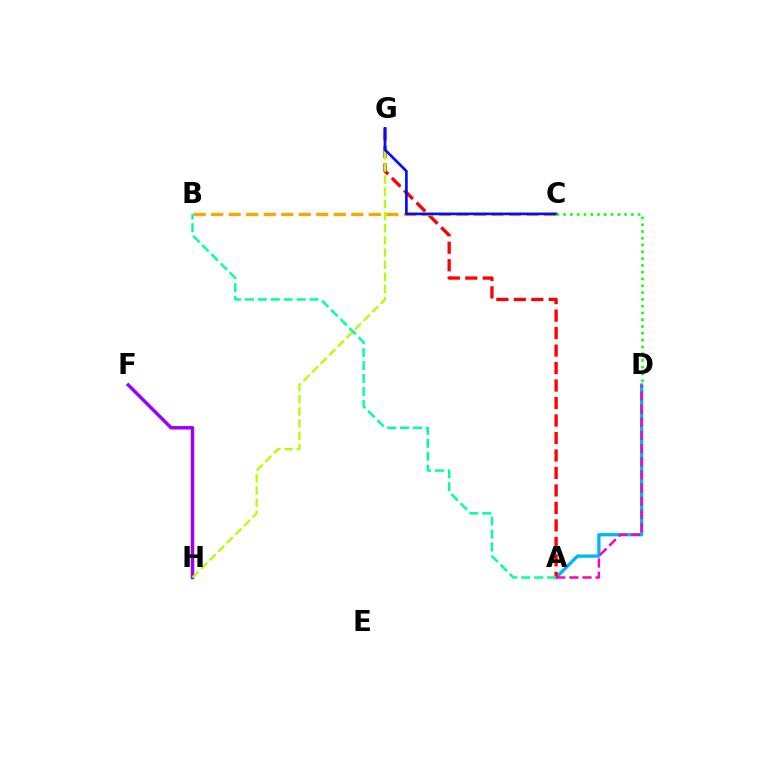{('A', 'D'): [{'color': '#00b5ff', 'line_style': 'solid', 'thickness': 2.36}, {'color': '#ff00bd', 'line_style': 'dashed', 'thickness': 1.79}], ('F', 'H'): [{'color': '#9b00ff', 'line_style': 'solid', 'thickness': 2.5}], ('A', 'G'): [{'color': '#ff0000', 'line_style': 'dashed', 'thickness': 2.38}], ('G', 'H'): [{'color': '#b3ff00', 'line_style': 'dashed', 'thickness': 1.65}], ('B', 'C'): [{'color': '#ffa500', 'line_style': 'dashed', 'thickness': 2.38}], ('C', 'G'): [{'color': '#0010ff', 'line_style': 'solid', 'thickness': 1.92}], ('A', 'B'): [{'color': '#00ff9d', 'line_style': 'dashed', 'thickness': 1.76}], ('C', 'D'): [{'color': '#08ff00', 'line_style': 'dotted', 'thickness': 1.84}]}